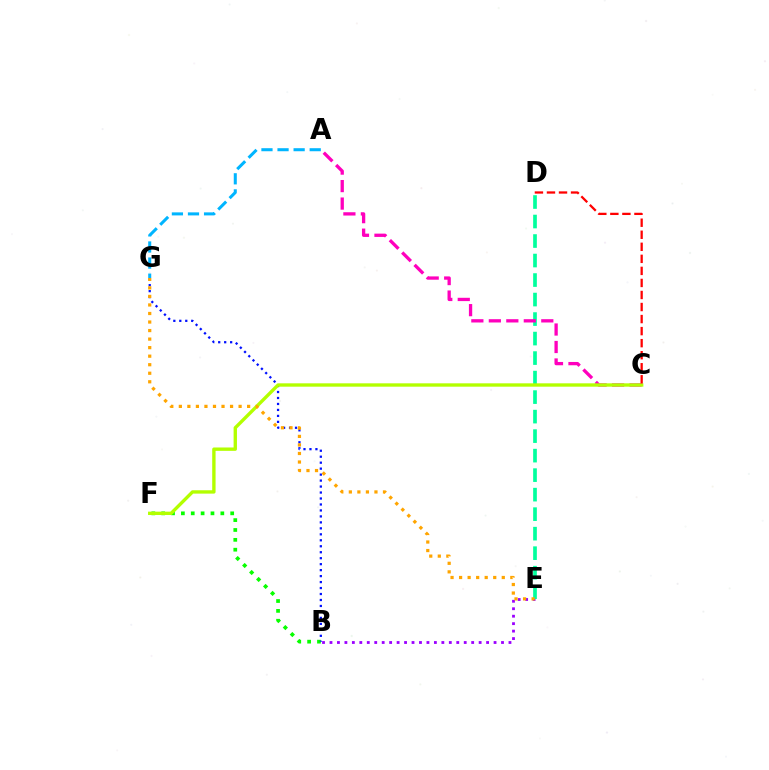{('B', 'F'): [{'color': '#08ff00', 'line_style': 'dotted', 'thickness': 2.68}], ('B', 'E'): [{'color': '#9b00ff', 'line_style': 'dotted', 'thickness': 2.03}], ('B', 'G'): [{'color': '#0010ff', 'line_style': 'dotted', 'thickness': 1.62}], ('D', 'E'): [{'color': '#00ff9d', 'line_style': 'dashed', 'thickness': 2.65}], ('A', 'G'): [{'color': '#00b5ff', 'line_style': 'dashed', 'thickness': 2.18}], ('A', 'C'): [{'color': '#ff00bd', 'line_style': 'dashed', 'thickness': 2.38}], ('C', 'F'): [{'color': '#b3ff00', 'line_style': 'solid', 'thickness': 2.42}], ('E', 'G'): [{'color': '#ffa500', 'line_style': 'dotted', 'thickness': 2.32}], ('C', 'D'): [{'color': '#ff0000', 'line_style': 'dashed', 'thickness': 1.64}]}